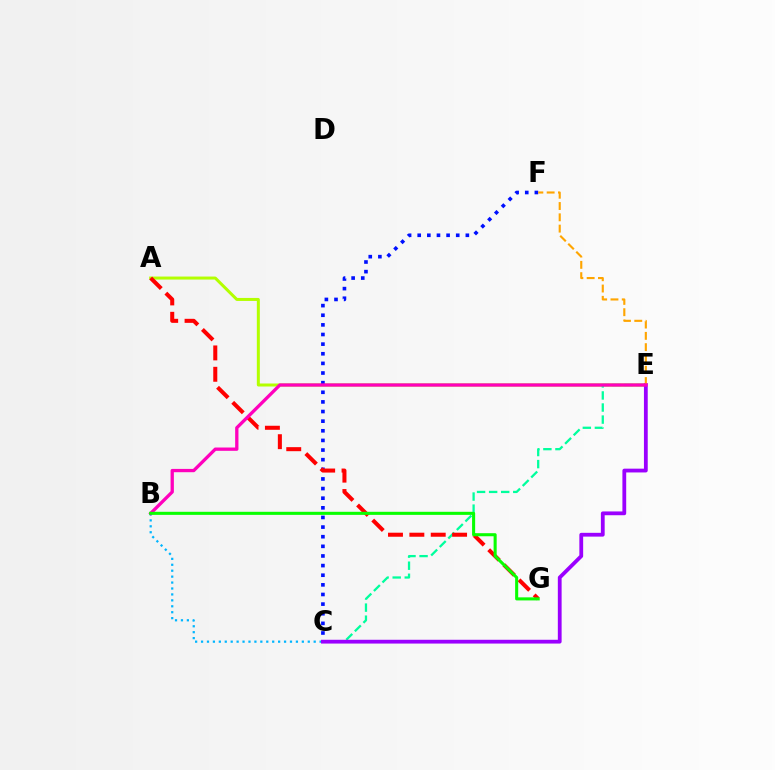{('A', 'E'): [{'color': '#b3ff00', 'line_style': 'solid', 'thickness': 2.16}], ('C', 'E'): [{'color': '#00ff9d', 'line_style': 'dashed', 'thickness': 1.64}, {'color': '#9b00ff', 'line_style': 'solid', 'thickness': 2.73}], ('B', 'C'): [{'color': '#00b5ff', 'line_style': 'dotted', 'thickness': 1.61}], ('C', 'F'): [{'color': '#0010ff', 'line_style': 'dotted', 'thickness': 2.62}], ('E', 'F'): [{'color': '#ffa500', 'line_style': 'dashed', 'thickness': 1.53}], ('A', 'G'): [{'color': '#ff0000', 'line_style': 'dashed', 'thickness': 2.9}], ('B', 'E'): [{'color': '#ff00bd', 'line_style': 'solid', 'thickness': 2.38}], ('B', 'G'): [{'color': '#08ff00', 'line_style': 'solid', 'thickness': 2.21}]}